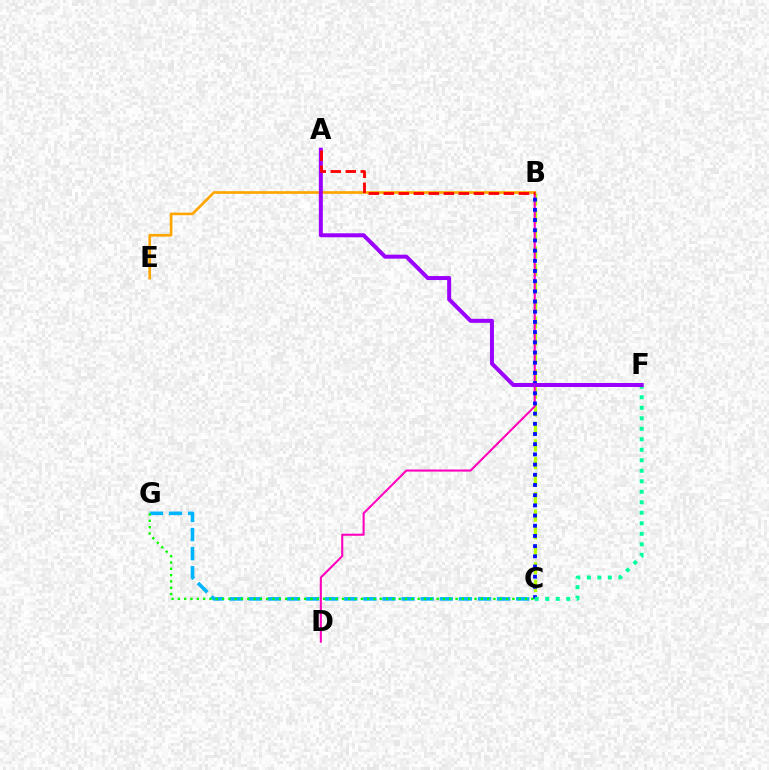{('B', 'C'): [{'color': '#b3ff00', 'line_style': 'dashed', 'thickness': 2.39}, {'color': '#0010ff', 'line_style': 'dotted', 'thickness': 2.77}], ('B', 'D'): [{'color': '#ff00bd', 'line_style': 'solid', 'thickness': 1.5}], ('B', 'E'): [{'color': '#ffa500', 'line_style': 'solid', 'thickness': 1.92}], ('C', 'G'): [{'color': '#00b5ff', 'line_style': 'dashed', 'thickness': 2.59}, {'color': '#08ff00', 'line_style': 'dotted', 'thickness': 1.71}], ('C', 'F'): [{'color': '#00ff9d', 'line_style': 'dotted', 'thickness': 2.85}], ('A', 'F'): [{'color': '#9b00ff', 'line_style': 'solid', 'thickness': 2.87}], ('A', 'B'): [{'color': '#ff0000', 'line_style': 'dashed', 'thickness': 2.04}]}